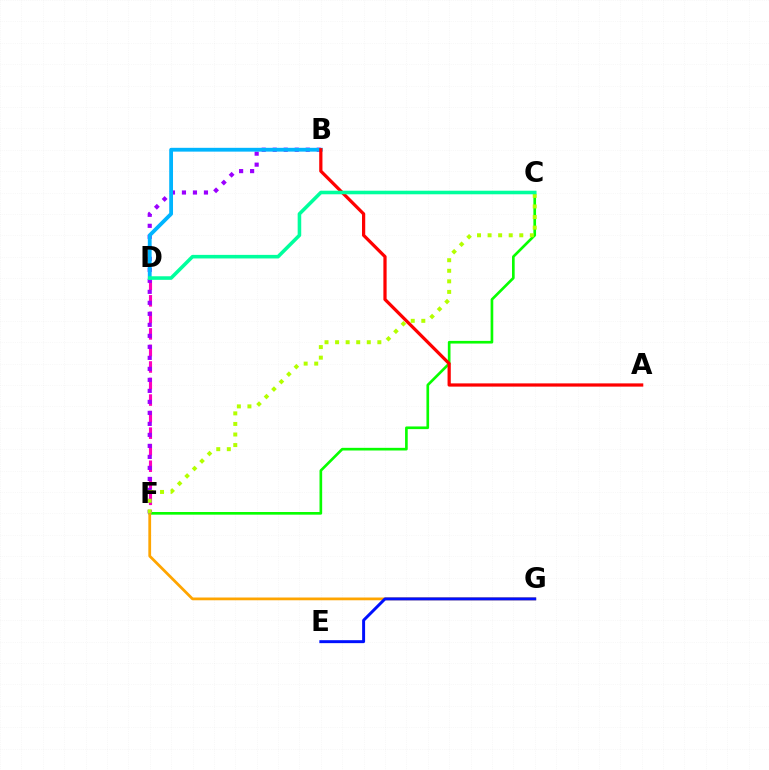{('D', 'F'): [{'color': '#ff00bd', 'line_style': 'dashed', 'thickness': 2.25}], ('C', 'F'): [{'color': '#08ff00', 'line_style': 'solid', 'thickness': 1.92}, {'color': '#b3ff00', 'line_style': 'dotted', 'thickness': 2.87}], ('F', 'G'): [{'color': '#ffa500', 'line_style': 'solid', 'thickness': 1.99}], ('B', 'F'): [{'color': '#9b00ff', 'line_style': 'dotted', 'thickness': 2.99}], ('E', 'G'): [{'color': '#0010ff', 'line_style': 'solid', 'thickness': 2.13}], ('B', 'D'): [{'color': '#00b5ff', 'line_style': 'solid', 'thickness': 2.74}], ('A', 'B'): [{'color': '#ff0000', 'line_style': 'solid', 'thickness': 2.33}], ('C', 'D'): [{'color': '#00ff9d', 'line_style': 'solid', 'thickness': 2.57}]}